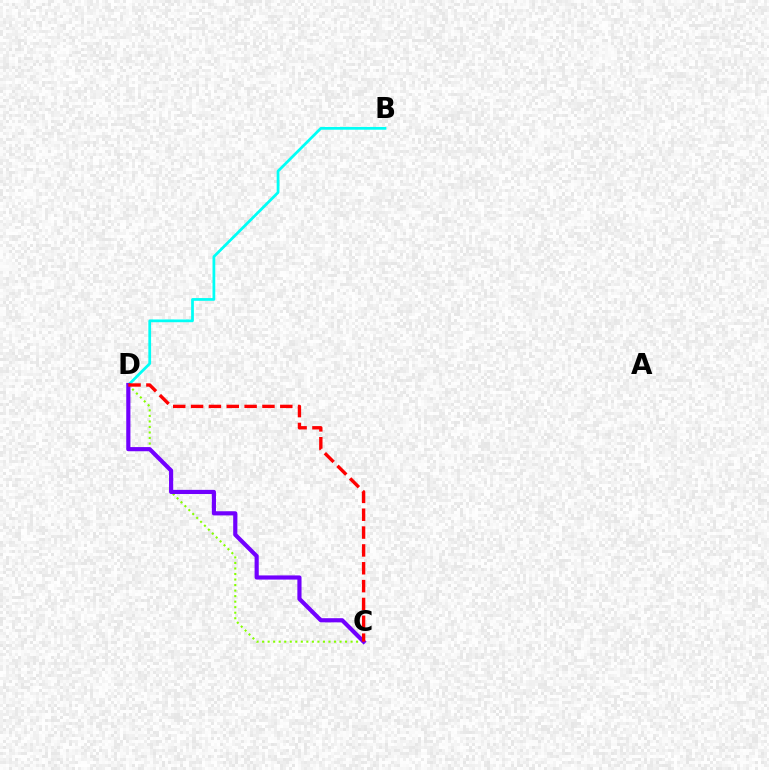{('C', 'D'): [{'color': '#84ff00', 'line_style': 'dotted', 'thickness': 1.5}, {'color': '#7200ff', 'line_style': 'solid', 'thickness': 3.0}, {'color': '#ff0000', 'line_style': 'dashed', 'thickness': 2.42}], ('B', 'D'): [{'color': '#00fff6', 'line_style': 'solid', 'thickness': 1.98}]}